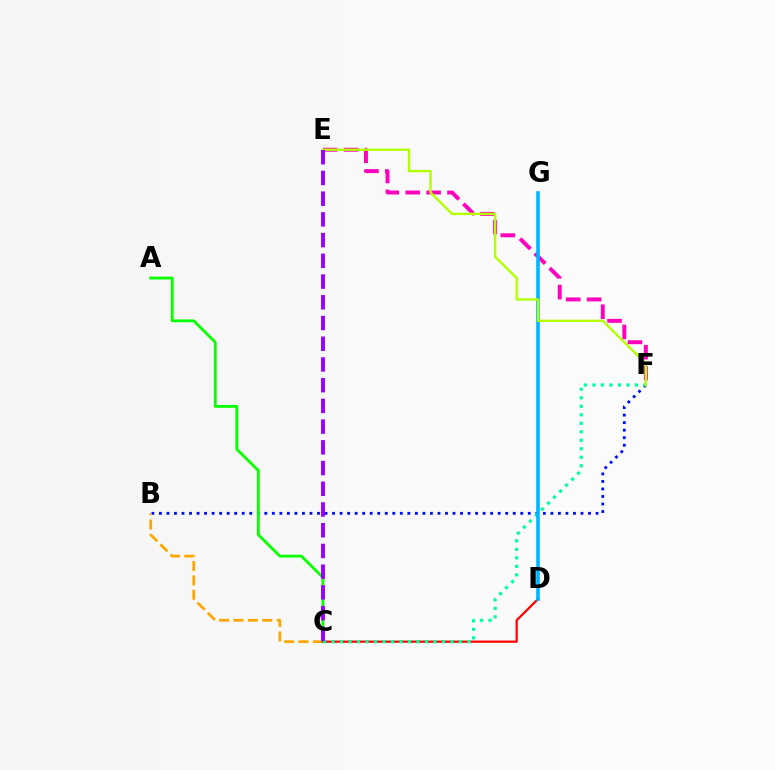{('E', 'F'): [{'color': '#ff00bd', 'line_style': 'dashed', 'thickness': 2.84}, {'color': '#b3ff00', 'line_style': 'solid', 'thickness': 1.71}], ('B', 'F'): [{'color': '#0010ff', 'line_style': 'dotted', 'thickness': 2.05}], ('B', 'C'): [{'color': '#ffa500', 'line_style': 'dashed', 'thickness': 1.96}], ('A', 'C'): [{'color': '#08ff00', 'line_style': 'solid', 'thickness': 2.03}], ('C', 'D'): [{'color': '#ff0000', 'line_style': 'solid', 'thickness': 1.6}], ('C', 'F'): [{'color': '#00ff9d', 'line_style': 'dotted', 'thickness': 2.31}], ('D', 'G'): [{'color': '#00b5ff', 'line_style': 'solid', 'thickness': 2.59}], ('C', 'E'): [{'color': '#9b00ff', 'line_style': 'dashed', 'thickness': 2.82}]}